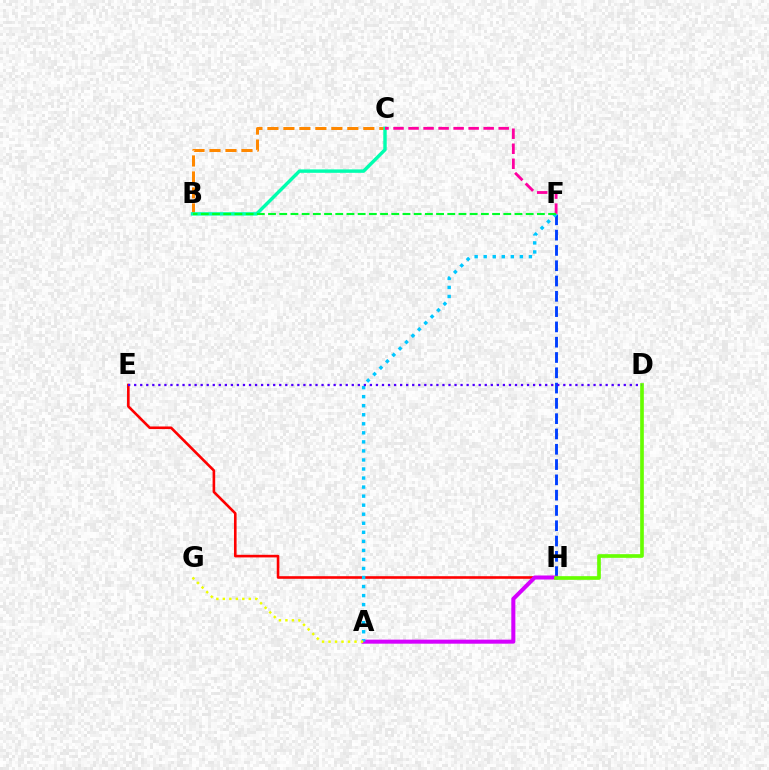{('E', 'H'): [{'color': '#ff0000', 'line_style': 'solid', 'thickness': 1.88}], ('F', 'H'): [{'color': '#003fff', 'line_style': 'dashed', 'thickness': 2.08}], ('B', 'C'): [{'color': '#ff8800', 'line_style': 'dashed', 'thickness': 2.17}, {'color': '#00ffaf', 'line_style': 'solid', 'thickness': 2.46}], ('A', 'H'): [{'color': '#d600ff', 'line_style': 'solid', 'thickness': 2.9}], ('D', 'H'): [{'color': '#66ff00', 'line_style': 'solid', 'thickness': 2.64}], ('A', 'F'): [{'color': '#00c7ff', 'line_style': 'dotted', 'thickness': 2.46}], ('D', 'E'): [{'color': '#4f00ff', 'line_style': 'dotted', 'thickness': 1.64}], ('C', 'F'): [{'color': '#ff00a0', 'line_style': 'dashed', 'thickness': 2.04}], ('A', 'G'): [{'color': '#eeff00', 'line_style': 'dotted', 'thickness': 1.76}], ('B', 'F'): [{'color': '#00ff27', 'line_style': 'dashed', 'thickness': 1.52}]}